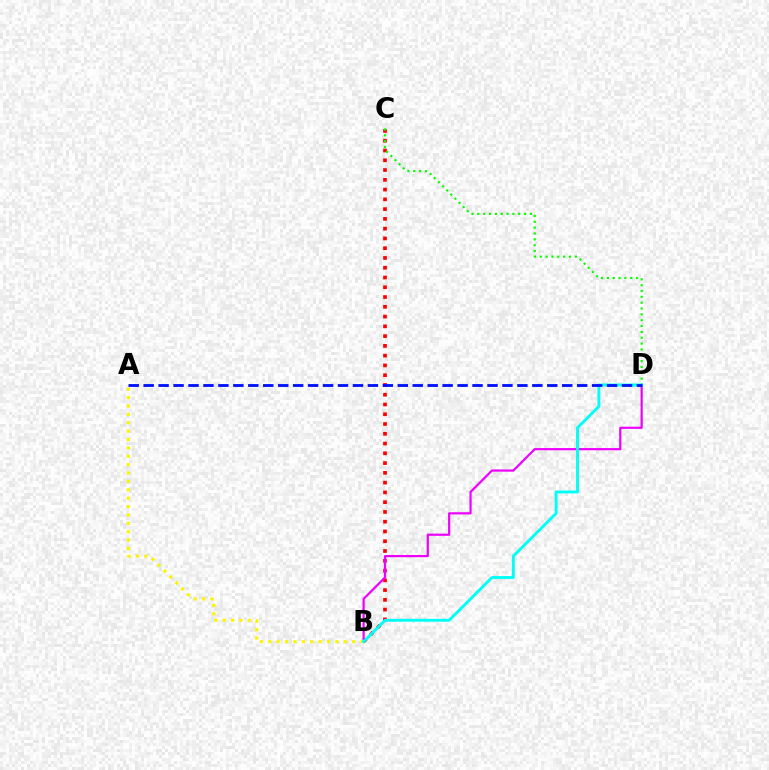{('B', 'C'): [{'color': '#ff0000', 'line_style': 'dotted', 'thickness': 2.65}], ('B', 'D'): [{'color': '#ee00ff', 'line_style': 'solid', 'thickness': 1.58}, {'color': '#00fff6', 'line_style': 'solid', 'thickness': 2.09}], ('C', 'D'): [{'color': '#08ff00', 'line_style': 'dotted', 'thickness': 1.59}], ('A', 'B'): [{'color': '#fcf500', 'line_style': 'dotted', 'thickness': 2.28}], ('A', 'D'): [{'color': '#0010ff', 'line_style': 'dashed', 'thickness': 2.03}]}